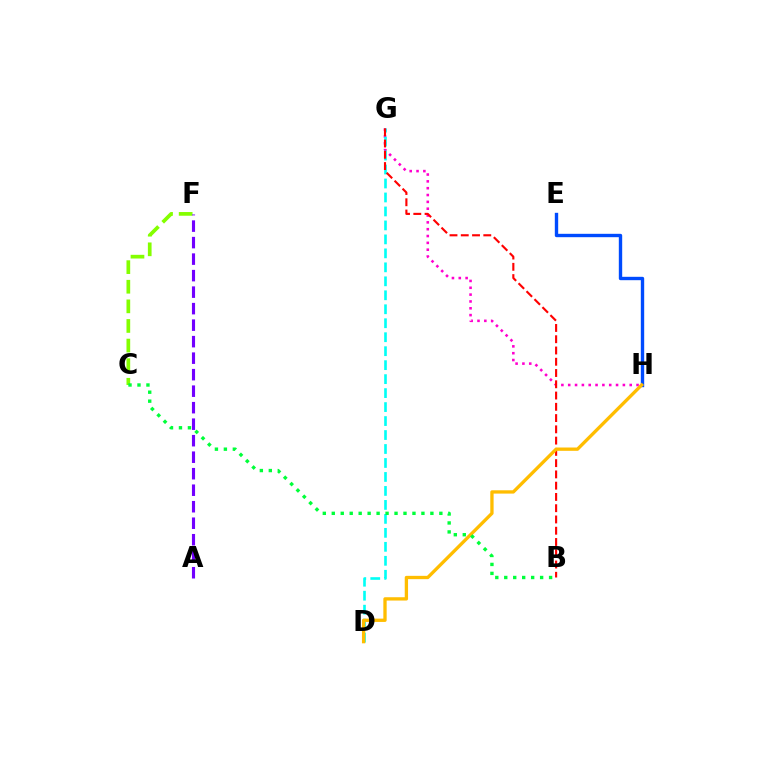{('C', 'F'): [{'color': '#84ff00', 'line_style': 'dashed', 'thickness': 2.66}], ('G', 'H'): [{'color': '#ff00cf', 'line_style': 'dotted', 'thickness': 1.86}], ('D', 'G'): [{'color': '#00fff6', 'line_style': 'dashed', 'thickness': 1.9}], ('B', 'G'): [{'color': '#ff0000', 'line_style': 'dashed', 'thickness': 1.53}], ('E', 'H'): [{'color': '#004bff', 'line_style': 'solid', 'thickness': 2.43}], ('D', 'H'): [{'color': '#ffbd00', 'line_style': 'solid', 'thickness': 2.39}], ('A', 'F'): [{'color': '#7200ff', 'line_style': 'dashed', 'thickness': 2.24}], ('B', 'C'): [{'color': '#00ff39', 'line_style': 'dotted', 'thickness': 2.44}]}